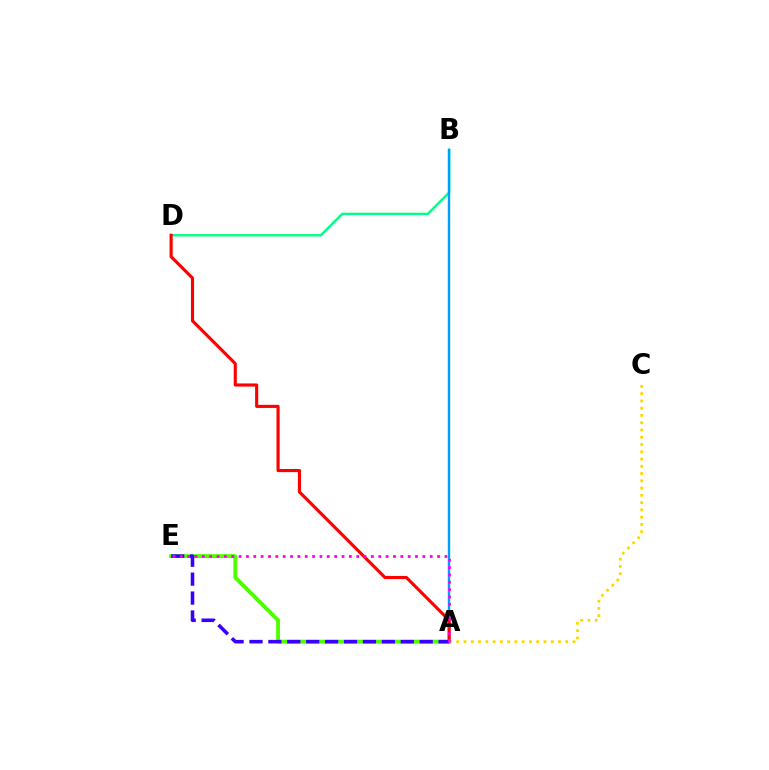{('B', 'D'): [{'color': '#00ff86', 'line_style': 'solid', 'thickness': 1.72}], ('A', 'C'): [{'color': '#ffd500', 'line_style': 'dotted', 'thickness': 1.97}], ('A', 'B'): [{'color': '#009eff', 'line_style': 'solid', 'thickness': 1.74}], ('A', 'D'): [{'color': '#ff0000', 'line_style': 'solid', 'thickness': 2.25}], ('A', 'E'): [{'color': '#4fff00', 'line_style': 'solid', 'thickness': 2.8}, {'color': '#3700ff', 'line_style': 'dashed', 'thickness': 2.57}, {'color': '#ff00ed', 'line_style': 'dotted', 'thickness': 2.0}]}